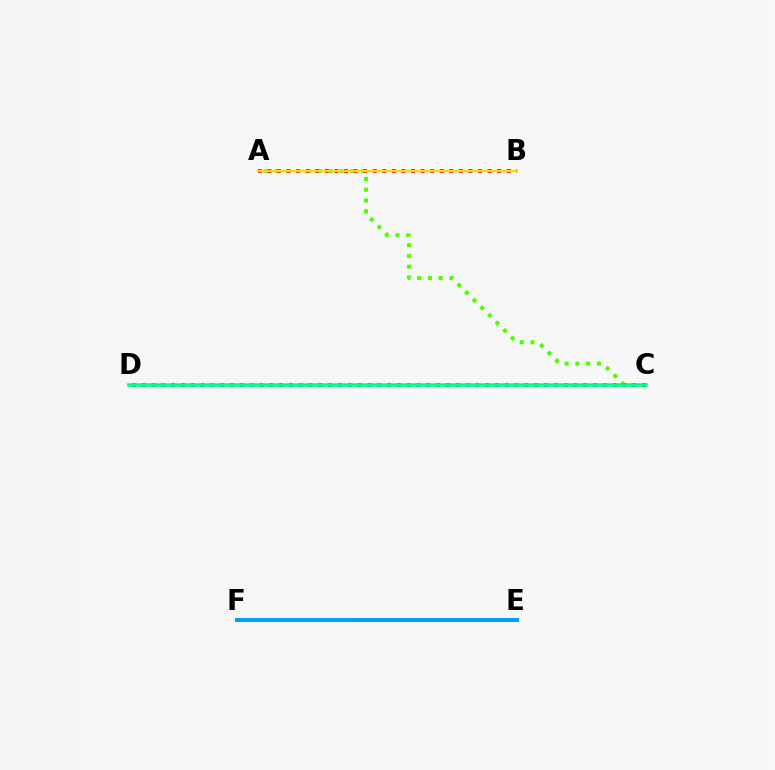{('A', 'B'): [{'color': '#ff00ed', 'line_style': 'dotted', 'thickness': 2.61}, {'color': '#ff0000', 'line_style': 'dotted', 'thickness': 2.6}, {'color': '#ffd500', 'line_style': 'solid', 'thickness': 1.72}], ('A', 'C'): [{'color': '#4fff00', 'line_style': 'dotted', 'thickness': 2.92}], ('C', 'D'): [{'color': '#3700ff', 'line_style': 'dotted', 'thickness': 2.67}, {'color': '#00ff86', 'line_style': 'solid', 'thickness': 2.55}], ('E', 'F'): [{'color': '#009eff', 'line_style': 'solid', 'thickness': 2.9}]}